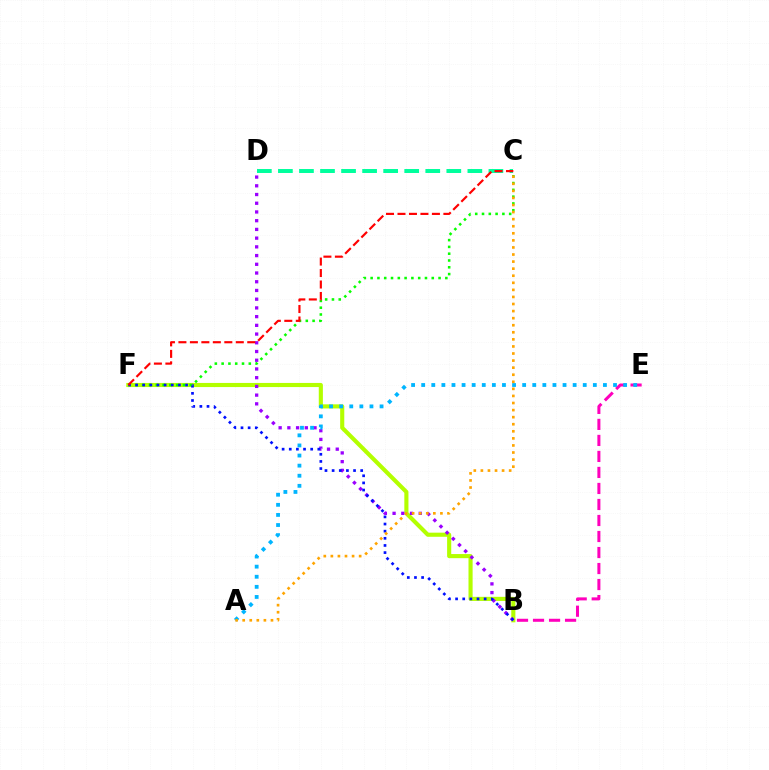{('B', 'F'): [{'color': '#b3ff00', 'line_style': 'solid', 'thickness': 2.96}, {'color': '#0010ff', 'line_style': 'dotted', 'thickness': 1.94}], ('B', 'E'): [{'color': '#ff00bd', 'line_style': 'dashed', 'thickness': 2.18}], ('C', 'F'): [{'color': '#08ff00', 'line_style': 'dotted', 'thickness': 1.85}, {'color': '#ff0000', 'line_style': 'dashed', 'thickness': 1.56}], ('B', 'D'): [{'color': '#9b00ff', 'line_style': 'dotted', 'thickness': 2.37}], ('C', 'D'): [{'color': '#00ff9d', 'line_style': 'dashed', 'thickness': 2.86}], ('A', 'E'): [{'color': '#00b5ff', 'line_style': 'dotted', 'thickness': 2.74}], ('A', 'C'): [{'color': '#ffa500', 'line_style': 'dotted', 'thickness': 1.92}]}